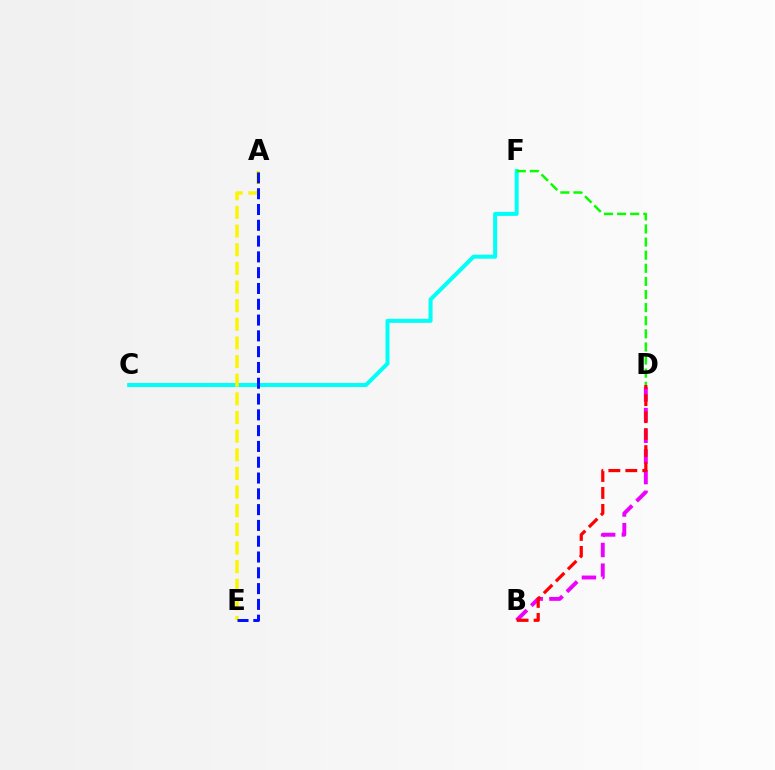{('C', 'F'): [{'color': '#00fff6', 'line_style': 'solid', 'thickness': 2.89}], ('B', 'D'): [{'color': '#ee00ff', 'line_style': 'dashed', 'thickness': 2.81}, {'color': '#ff0000', 'line_style': 'dashed', 'thickness': 2.31}], ('A', 'E'): [{'color': '#fcf500', 'line_style': 'dashed', 'thickness': 2.53}, {'color': '#0010ff', 'line_style': 'dashed', 'thickness': 2.15}], ('D', 'F'): [{'color': '#08ff00', 'line_style': 'dashed', 'thickness': 1.78}]}